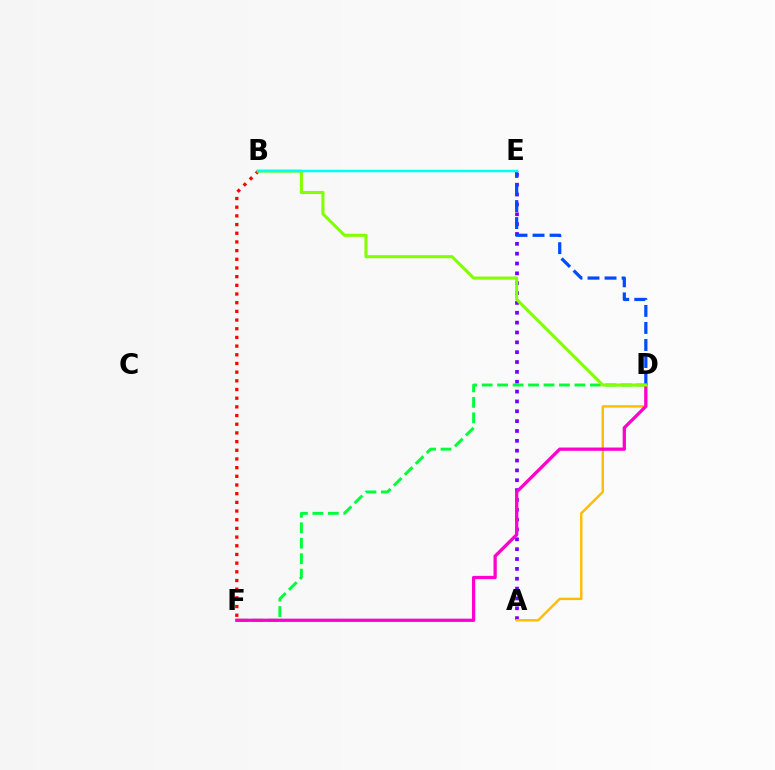{('A', 'E'): [{'color': '#7200ff', 'line_style': 'dotted', 'thickness': 2.68}], ('D', 'F'): [{'color': '#00ff39', 'line_style': 'dashed', 'thickness': 2.1}, {'color': '#ff00cf', 'line_style': 'solid', 'thickness': 2.35}], ('A', 'D'): [{'color': '#ffbd00', 'line_style': 'solid', 'thickness': 1.74}], ('B', 'F'): [{'color': '#ff0000', 'line_style': 'dotted', 'thickness': 2.36}], ('D', 'E'): [{'color': '#004bff', 'line_style': 'dashed', 'thickness': 2.31}], ('B', 'D'): [{'color': '#84ff00', 'line_style': 'solid', 'thickness': 2.22}], ('B', 'E'): [{'color': '#00fff6', 'line_style': 'solid', 'thickness': 1.79}]}